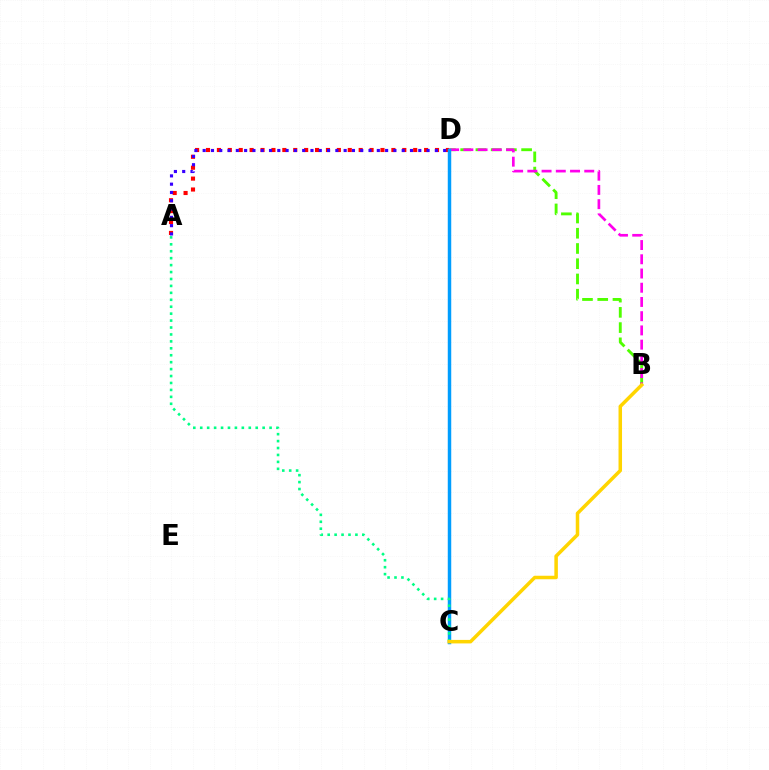{('B', 'D'): [{'color': '#4fff00', 'line_style': 'dashed', 'thickness': 2.07}, {'color': '#ff00ed', 'line_style': 'dashed', 'thickness': 1.93}], ('A', 'D'): [{'color': '#ff0000', 'line_style': 'dotted', 'thickness': 2.96}, {'color': '#3700ff', 'line_style': 'dotted', 'thickness': 2.25}], ('C', 'D'): [{'color': '#009eff', 'line_style': 'solid', 'thickness': 2.5}], ('A', 'C'): [{'color': '#00ff86', 'line_style': 'dotted', 'thickness': 1.88}], ('B', 'C'): [{'color': '#ffd500', 'line_style': 'solid', 'thickness': 2.53}]}